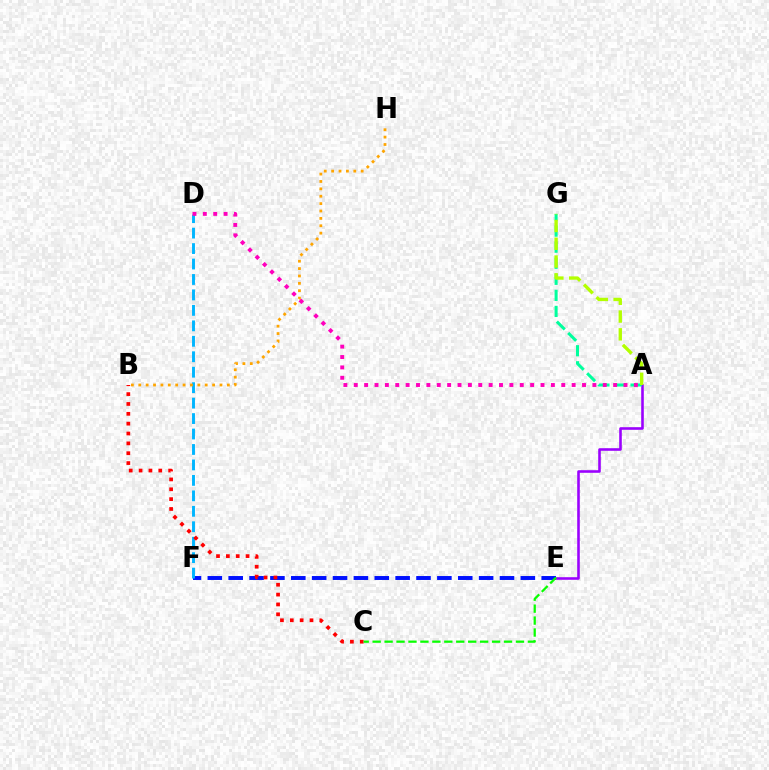{('E', 'F'): [{'color': '#0010ff', 'line_style': 'dashed', 'thickness': 2.83}], ('D', 'F'): [{'color': '#00b5ff', 'line_style': 'dashed', 'thickness': 2.1}], ('A', 'E'): [{'color': '#9b00ff', 'line_style': 'solid', 'thickness': 1.86}], ('A', 'G'): [{'color': '#00ff9d', 'line_style': 'dashed', 'thickness': 2.18}, {'color': '#b3ff00', 'line_style': 'dashed', 'thickness': 2.41}], ('B', 'H'): [{'color': '#ffa500', 'line_style': 'dotted', 'thickness': 2.01}], ('A', 'D'): [{'color': '#ff00bd', 'line_style': 'dotted', 'thickness': 2.82}], ('B', 'C'): [{'color': '#ff0000', 'line_style': 'dotted', 'thickness': 2.68}], ('C', 'E'): [{'color': '#08ff00', 'line_style': 'dashed', 'thickness': 1.62}]}